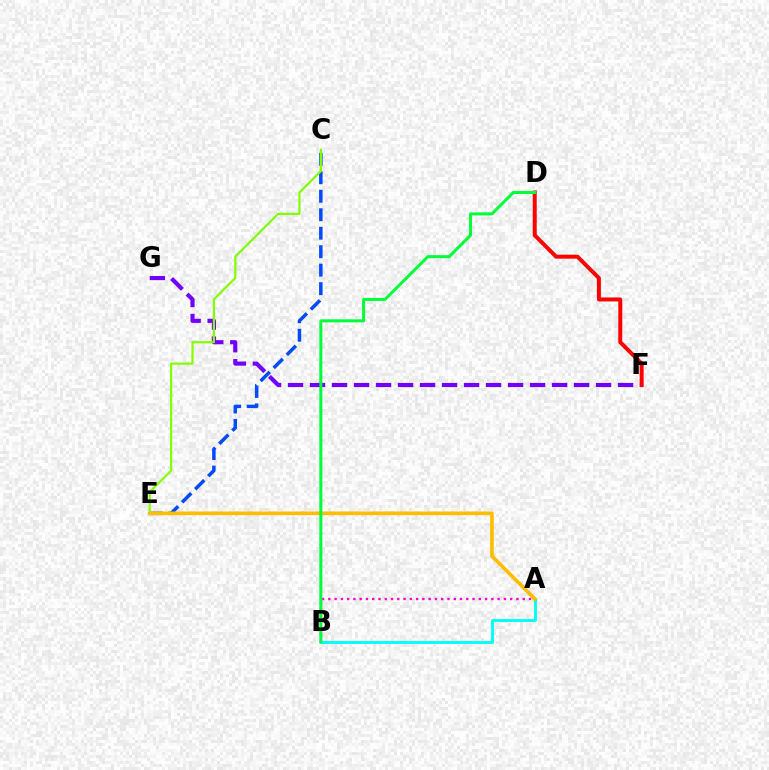{('F', 'G'): [{'color': '#7200ff', 'line_style': 'dashed', 'thickness': 2.99}], ('A', 'B'): [{'color': '#ff00cf', 'line_style': 'dotted', 'thickness': 1.7}, {'color': '#00fff6', 'line_style': 'solid', 'thickness': 2.07}], ('D', 'F'): [{'color': '#ff0000', 'line_style': 'solid', 'thickness': 2.87}], ('C', 'E'): [{'color': '#004bff', 'line_style': 'dashed', 'thickness': 2.51}, {'color': '#84ff00', 'line_style': 'solid', 'thickness': 1.6}], ('A', 'E'): [{'color': '#ffbd00', 'line_style': 'solid', 'thickness': 2.65}], ('B', 'D'): [{'color': '#00ff39', 'line_style': 'solid', 'thickness': 2.17}]}